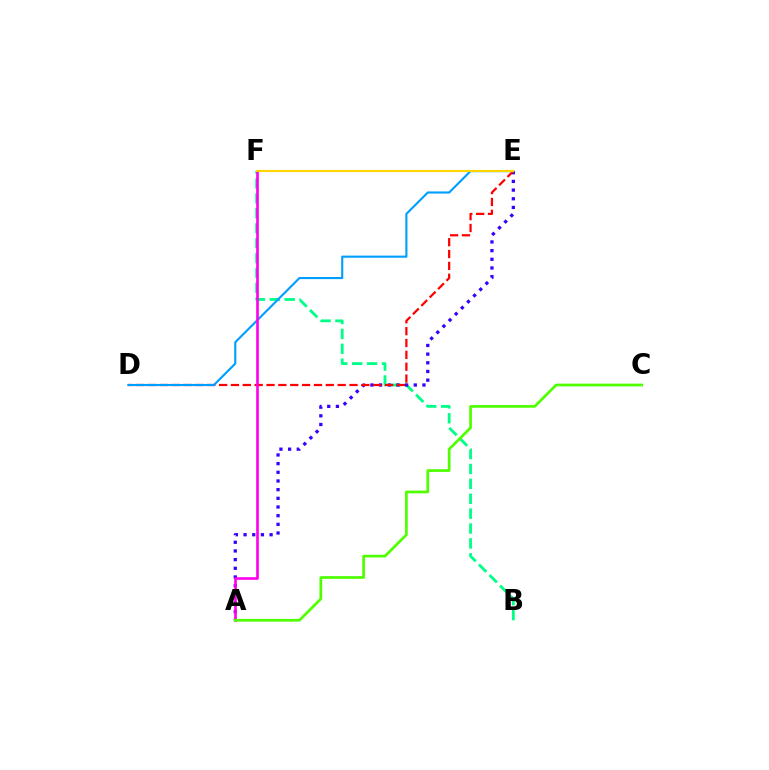{('B', 'F'): [{'color': '#00ff86', 'line_style': 'dashed', 'thickness': 2.02}], ('A', 'E'): [{'color': '#3700ff', 'line_style': 'dotted', 'thickness': 2.36}], ('D', 'E'): [{'color': '#ff0000', 'line_style': 'dashed', 'thickness': 1.61}, {'color': '#009eff', 'line_style': 'solid', 'thickness': 1.53}], ('A', 'F'): [{'color': '#ff00ed', 'line_style': 'solid', 'thickness': 1.9}], ('A', 'C'): [{'color': '#4fff00', 'line_style': 'solid', 'thickness': 1.96}], ('E', 'F'): [{'color': '#ffd500', 'line_style': 'solid', 'thickness': 1.54}]}